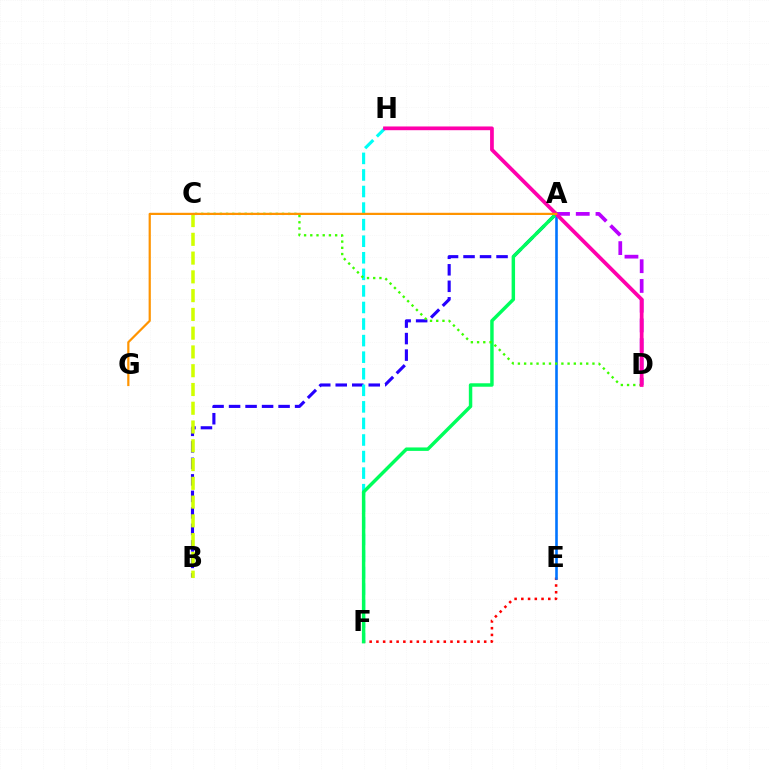{('A', 'D'): [{'color': '#b900ff', 'line_style': 'dashed', 'thickness': 2.68}], ('A', 'B'): [{'color': '#2500ff', 'line_style': 'dashed', 'thickness': 2.24}], ('B', 'C'): [{'color': '#d1ff00', 'line_style': 'dashed', 'thickness': 2.55}], ('E', 'F'): [{'color': '#ff0000', 'line_style': 'dotted', 'thickness': 1.83}], ('A', 'E'): [{'color': '#0074ff', 'line_style': 'solid', 'thickness': 1.88}], ('F', 'H'): [{'color': '#00fff6', 'line_style': 'dashed', 'thickness': 2.25}], ('A', 'F'): [{'color': '#00ff5c', 'line_style': 'solid', 'thickness': 2.48}], ('C', 'D'): [{'color': '#3dff00', 'line_style': 'dotted', 'thickness': 1.69}], ('D', 'H'): [{'color': '#ff00ac', 'line_style': 'solid', 'thickness': 2.69}], ('A', 'G'): [{'color': '#ff9400', 'line_style': 'solid', 'thickness': 1.59}]}